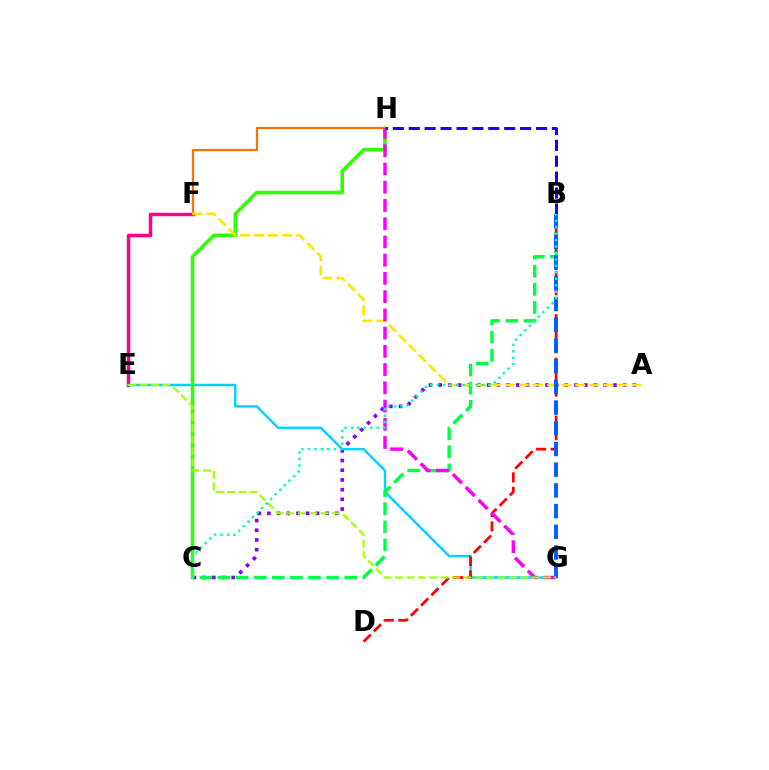{('E', 'F'): [{'color': '#ff0088', 'line_style': 'solid', 'thickness': 2.49}], ('E', 'G'): [{'color': '#00d3ff', 'line_style': 'solid', 'thickness': 1.77}, {'color': '#a2ff00', 'line_style': 'dashed', 'thickness': 1.54}], ('A', 'C'): [{'color': '#8a00ff', 'line_style': 'dotted', 'thickness': 2.64}], ('F', 'H'): [{'color': '#ff7000', 'line_style': 'solid', 'thickness': 1.57}], ('B', 'C'): [{'color': '#00ff45', 'line_style': 'dashed', 'thickness': 2.46}, {'color': '#00ffbb', 'line_style': 'dotted', 'thickness': 1.75}], ('C', 'H'): [{'color': '#31ff00', 'line_style': 'solid', 'thickness': 2.58}], ('A', 'F'): [{'color': '#ffe600', 'line_style': 'dashed', 'thickness': 1.91}], ('B', 'D'): [{'color': '#ff0000', 'line_style': 'dashed', 'thickness': 1.97}], ('B', 'G'): [{'color': '#005dff', 'line_style': 'dashed', 'thickness': 2.81}], ('G', 'H'): [{'color': '#fa00f9', 'line_style': 'dashed', 'thickness': 2.48}], ('B', 'H'): [{'color': '#1900ff', 'line_style': 'dashed', 'thickness': 2.16}]}